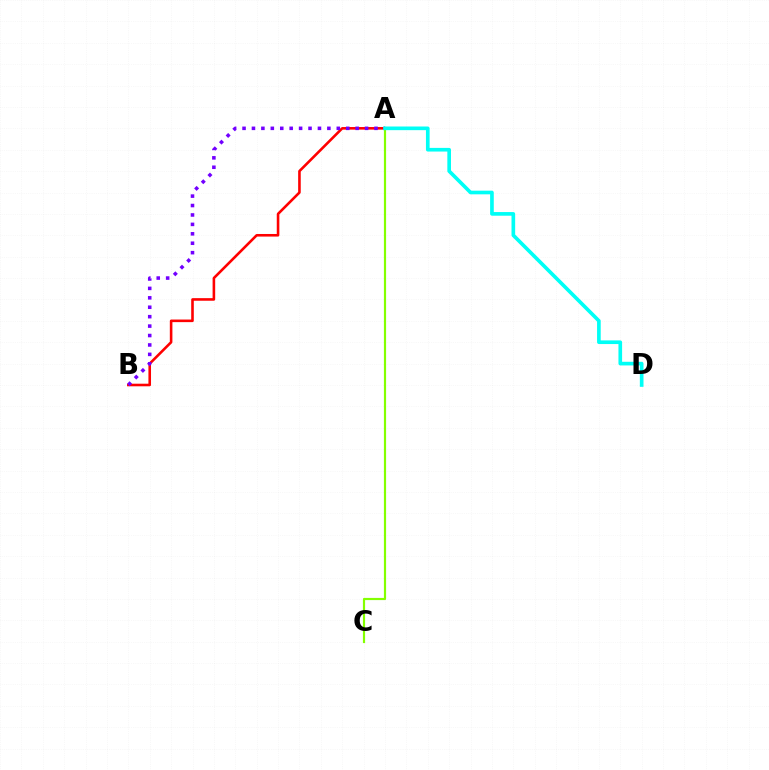{('A', 'B'): [{'color': '#ff0000', 'line_style': 'solid', 'thickness': 1.87}, {'color': '#7200ff', 'line_style': 'dotted', 'thickness': 2.56}], ('A', 'C'): [{'color': '#84ff00', 'line_style': 'solid', 'thickness': 1.57}], ('A', 'D'): [{'color': '#00fff6', 'line_style': 'solid', 'thickness': 2.63}]}